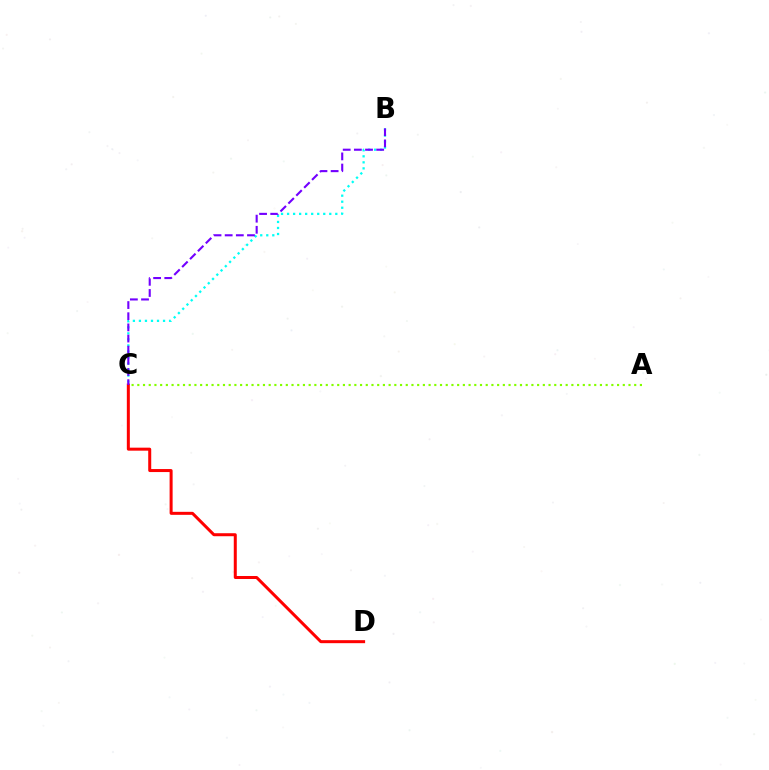{('B', 'C'): [{'color': '#00fff6', 'line_style': 'dotted', 'thickness': 1.64}, {'color': '#7200ff', 'line_style': 'dashed', 'thickness': 1.52}], ('C', 'D'): [{'color': '#ff0000', 'line_style': 'solid', 'thickness': 2.17}], ('A', 'C'): [{'color': '#84ff00', 'line_style': 'dotted', 'thickness': 1.55}]}